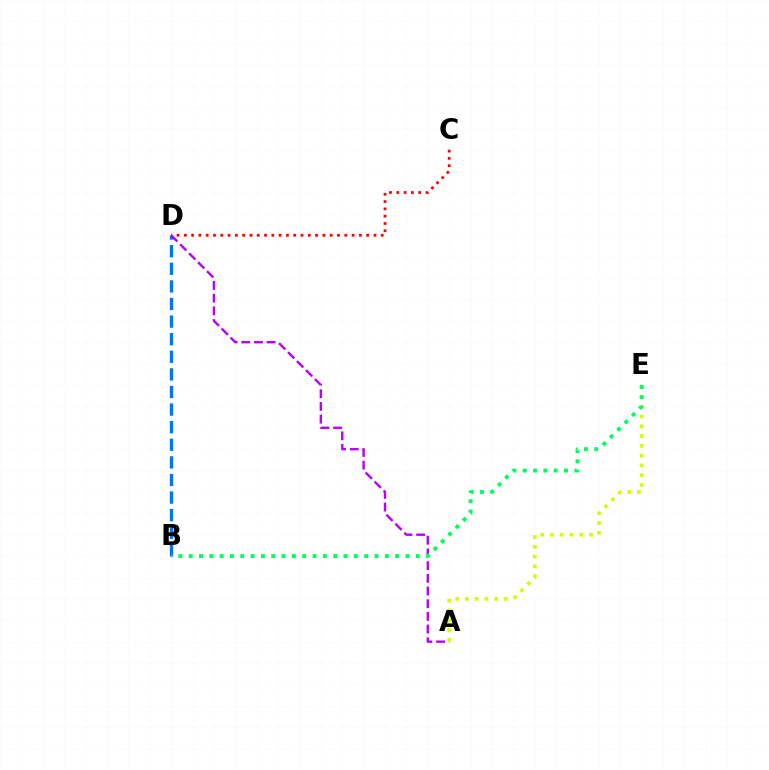{('B', 'D'): [{'color': '#0074ff', 'line_style': 'dashed', 'thickness': 2.39}], ('C', 'D'): [{'color': '#ff0000', 'line_style': 'dotted', 'thickness': 1.98}], ('A', 'D'): [{'color': '#b900ff', 'line_style': 'dashed', 'thickness': 1.72}], ('A', 'E'): [{'color': '#d1ff00', 'line_style': 'dotted', 'thickness': 2.65}], ('B', 'E'): [{'color': '#00ff5c', 'line_style': 'dotted', 'thickness': 2.81}]}